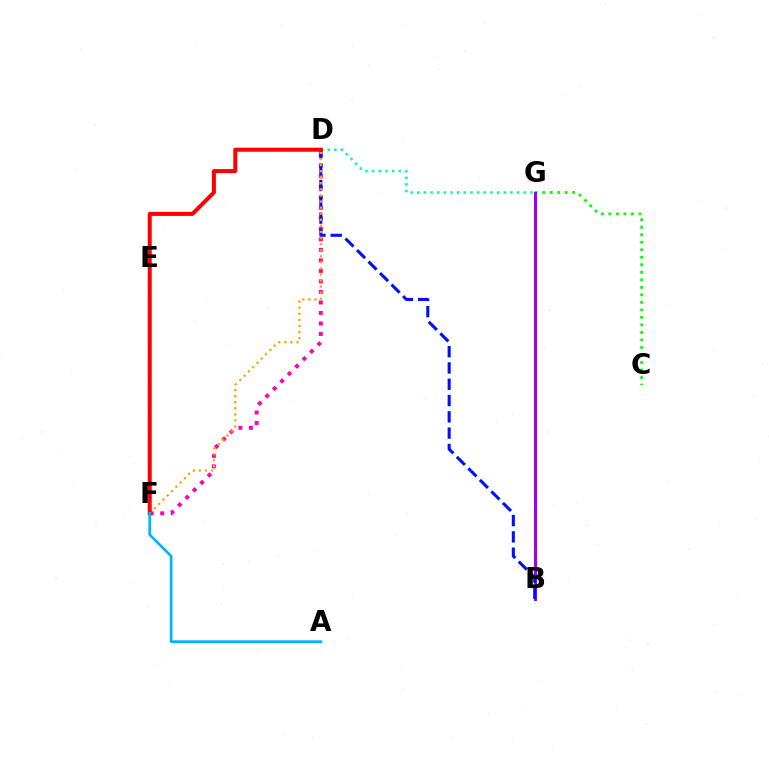{('D', 'F'): [{'color': '#ff00bd', 'line_style': 'dotted', 'thickness': 2.86}, {'color': '#ffa500', 'line_style': 'dotted', 'thickness': 1.65}, {'color': '#ff0000', 'line_style': 'solid', 'thickness': 2.9}], ('D', 'G'): [{'color': '#00ff9d', 'line_style': 'dotted', 'thickness': 1.81}], ('C', 'G'): [{'color': '#08ff00', 'line_style': 'dotted', 'thickness': 2.04}], ('B', 'G'): [{'color': '#9b00ff', 'line_style': 'solid', 'thickness': 2.18}], ('E', 'F'): [{'color': '#b3ff00', 'line_style': 'dotted', 'thickness': 1.72}], ('B', 'D'): [{'color': '#0010ff', 'line_style': 'dashed', 'thickness': 2.21}], ('A', 'F'): [{'color': '#00b5ff', 'line_style': 'solid', 'thickness': 1.95}]}